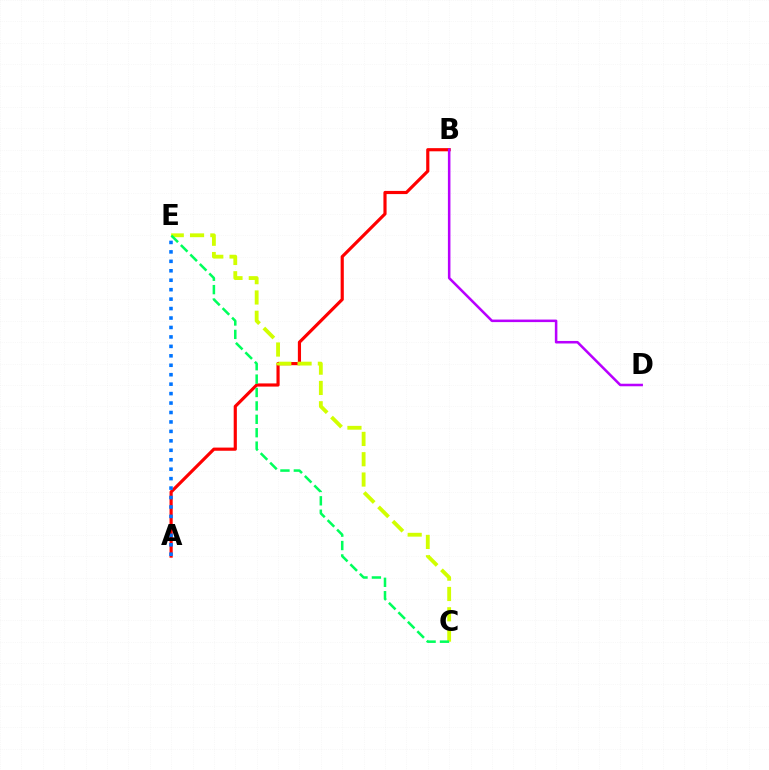{('A', 'B'): [{'color': '#ff0000', 'line_style': 'solid', 'thickness': 2.28}], ('C', 'E'): [{'color': '#d1ff00', 'line_style': 'dashed', 'thickness': 2.76}, {'color': '#00ff5c', 'line_style': 'dashed', 'thickness': 1.82}], ('A', 'E'): [{'color': '#0074ff', 'line_style': 'dotted', 'thickness': 2.57}], ('B', 'D'): [{'color': '#b900ff', 'line_style': 'solid', 'thickness': 1.83}]}